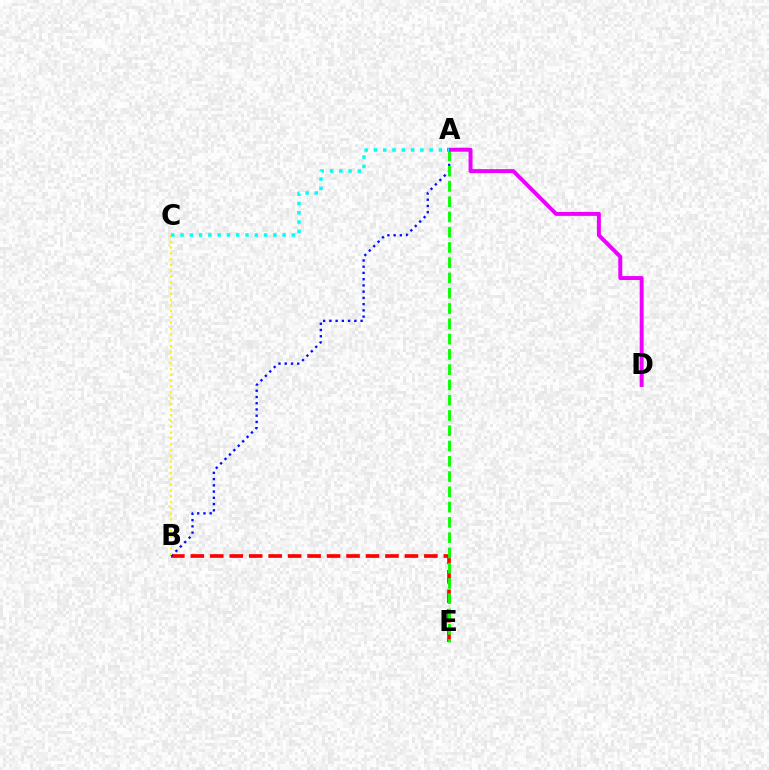{('B', 'E'): [{'color': '#ff0000', 'line_style': 'dashed', 'thickness': 2.64}], ('A', 'B'): [{'color': '#0010ff', 'line_style': 'dotted', 'thickness': 1.7}], ('A', 'E'): [{'color': '#08ff00', 'line_style': 'dashed', 'thickness': 2.07}], ('A', 'D'): [{'color': '#ee00ff', 'line_style': 'solid', 'thickness': 2.85}], ('B', 'C'): [{'color': '#fcf500', 'line_style': 'dotted', 'thickness': 1.57}], ('A', 'C'): [{'color': '#00fff6', 'line_style': 'dotted', 'thickness': 2.52}]}